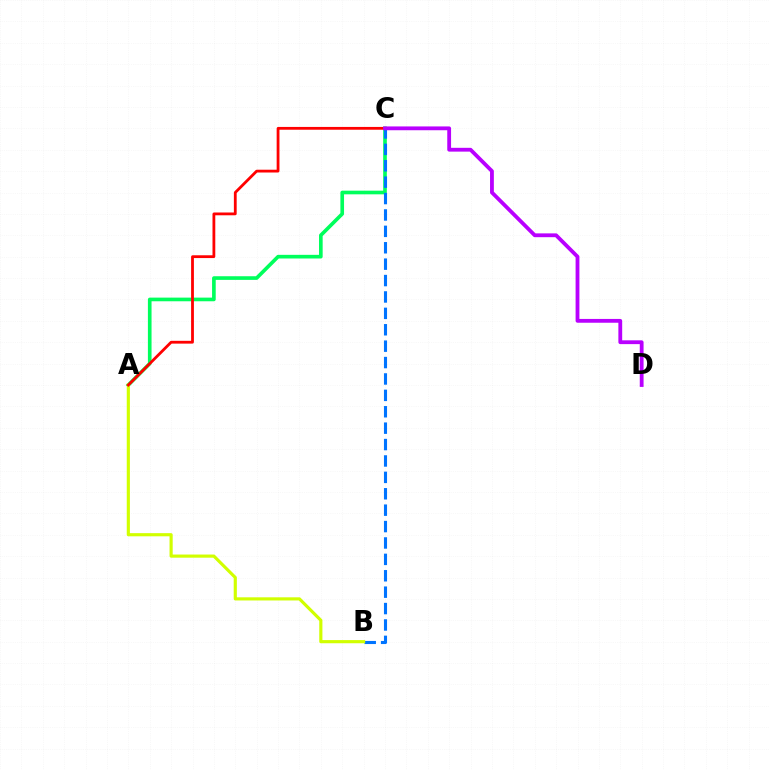{('A', 'C'): [{'color': '#00ff5c', 'line_style': 'solid', 'thickness': 2.63}, {'color': '#ff0000', 'line_style': 'solid', 'thickness': 2.01}], ('B', 'C'): [{'color': '#0074ff', 'line_style': 'dashed', 'thickness': 2.23}], ('A', 'B'): [{'color': '#d1ff00', 'line_style': 'solid', 'thickness': 2.27}], ('C', 'D'): [{'color': '#b900ff', 'line_style': 'solid', 'thickness': 2.74}]}